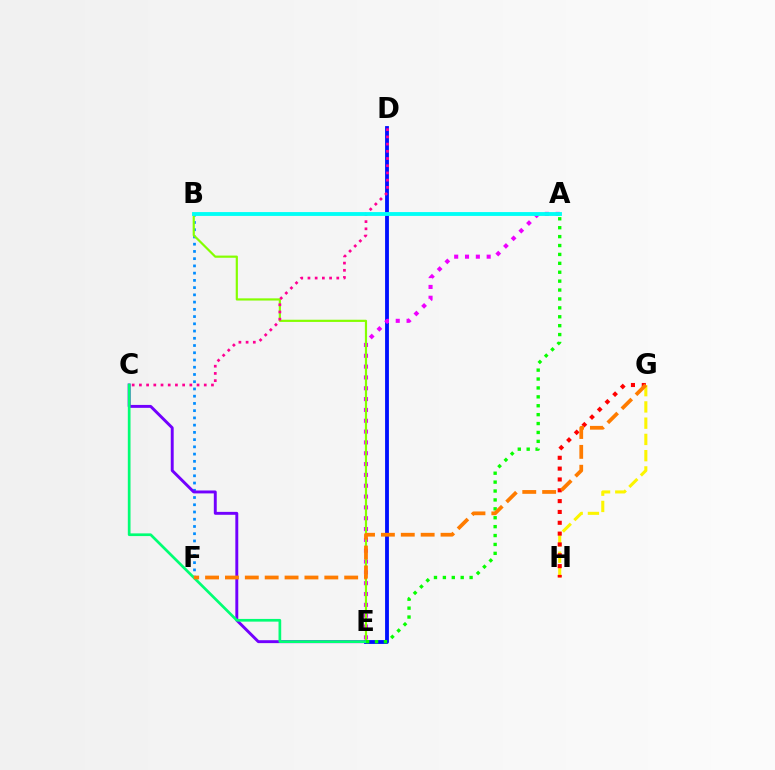{('G', 'H'): [{'color': '#fcf500', 'line_style': 'dashed', 'thickness': 2.21}, {'color': '#ff0000', 'line_style': 'dotted', 'thickness': 2.94}], ('D', 'E'): [{'color': '#0010ff', 'line_style': 'solid', 'thickness': 2.76}], ('A', 'E'): [{'color': '#ee00ff', 'line_style': 'dotted', 'thickness': 2.94}, {'color': '#08ff00', 'line_style': 'dotted', 'thickness': 2.42}], ('B', 'F'): [{'color': '#008cff', 'line_style': 'dotted', 'thickness': 1.97}], ('B', 'E'): [{'color': '#84ff00', 'line_style': 'solid', 'thickness': 1.58}], ('C', 'E'): [{'color': '#7200ff', 'line_style': 'solid', 'thickness': 2.1}, {'color': '#00ff74', 'line_style': 'solid', 'thickness': 1.94}], ('C', 'D'): [{'color': '#ff0094', 'line_style': 'dotted', 'thickness': 1.96}], ('F', 'G'): [{'color': '#ff7c00', 'line_style': 'dashed', 'thickness': 2.7}], ('A', 'B'): [{'color': '#00fff6', 'line_style': 'solid', 'thickness': 2.76}]}